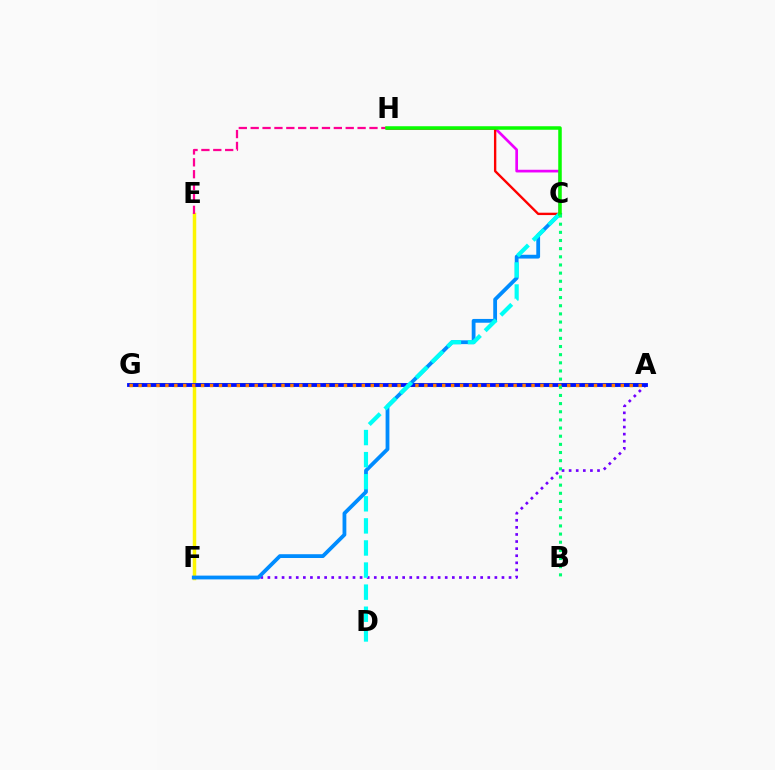{('C', 'H'): [{'color': '#ee00ff', 'line_style': 'solid', 'thickness': 1.94}, {'color': '#ff0000', 'line_style': 'solid', 'thickness': 1.7}, {'color': '#08ff00', 'line_style': 'solid', 'thickness': 2.53}], ('A', 'G'): [{'color': '#84ff00', 'line_style': 'dashed', 'thickness': 2.93}, {'color': '#0010ff', 'line_style': 'solid', 'thickness': 2.76}, {'color': '#ff7c00', 'line_style': 'dotted', 'thickness': 2.43}], ('E', 'F'): [{'color': '#fcf500', 'line_style': 'solid', 'thickness': 2.51}], ('A', 'F'): [{'color': '#7200ff', 'line_style': 'dotted', 'thickness': 1.93}], ('C', 'F'): [{'color': '#008cff', 'line_style': 'solid', 'thickness': 2.73}], ('E', 'H'): [{'color': '#ff0094', 'line_style': 'dashed', 'thickness': 1.61}], ('C', 'D'): [{'color': '#00fff6', 'line_style': 'dashed', 'thickness': 3.0}], ('B', 'C'): [{'color': '#00ff74', 'line_style': 'dotted', 'thickness': 2.22}]}